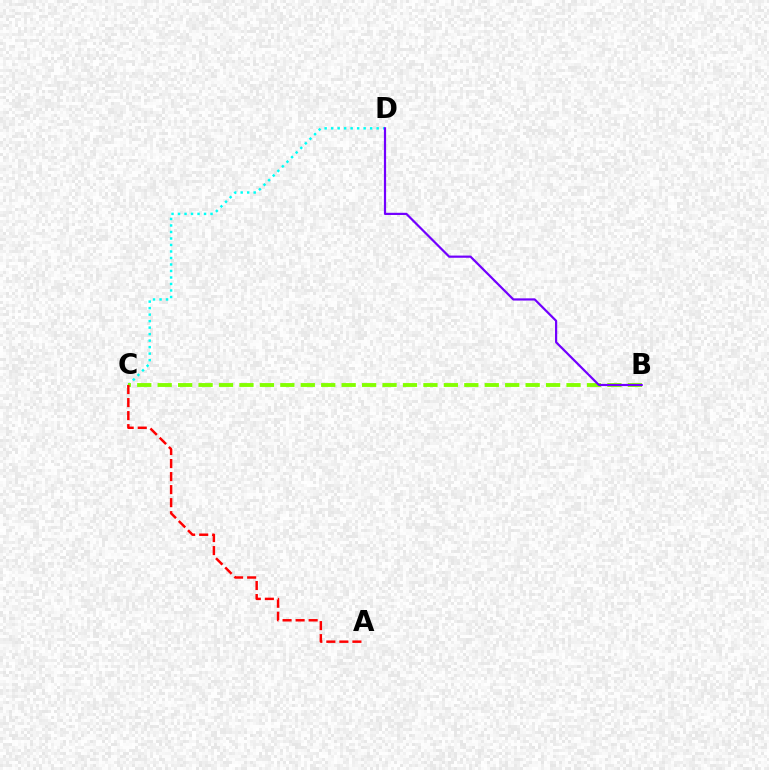{('C', 'D'): [{'color': '#00fff6', 'line_style': 'dotted', 'thickness': 1.77}], ('B', 'C'): [{'color': '#84ff00', 'line_style': 'dashed', 'thickness': 2.78}], ('B', 'D'): [{'color': '#7200ff', 'line_style': 'solid', 'thickness': 1.59}], ('A', 'C'): [{'color': '#ff0000', 'line_style': 'dashed', 'thickness': 1.77}]}